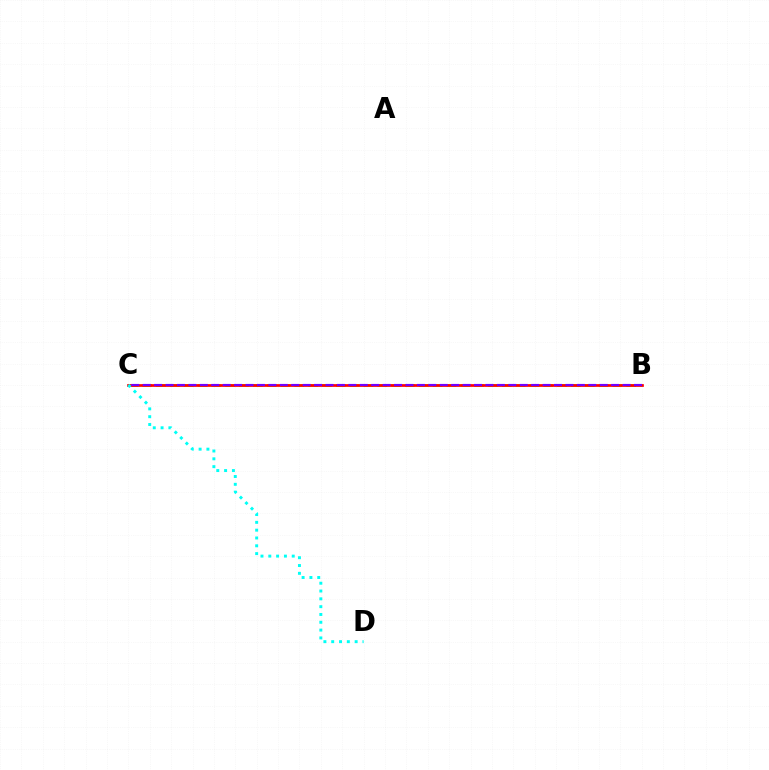{('B', 'C'): [{'color': '#84ff00', 'line_style': 'dashed', 'thickness': 1.88}, {'color': '#ff0000', 'line_style': 'solid', 'thickness': 1.95}, {'color': '#7200ff', 'line_style': 'dashed', 'thickness': 1.55}], ('C', 'D'): [{'color': '#00fff6', 'line_style': 'dotted', 'thickness': 2.12}]}